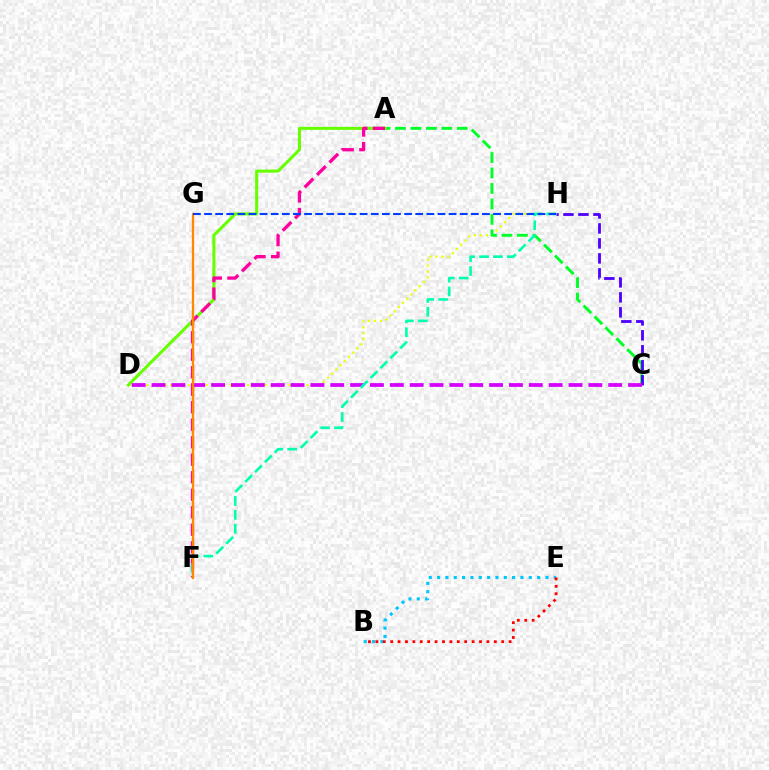{('D', 'H'): [{'color': '#eeff00', 'line_style': 'dotted', 'thickness': 1.61}], ('B', 'E'): [{'color': '#00c7ff', 'line_style': 'dotted', 'thickness': 2.26}, {'color': '#ff0000', 'line_style': 'dotted', 'thickness': 2.01}], ('A', 'C'): [{'color': '#00ff27', 'line_style': 'dashed', 'thickness': 2.1}], ('A', 'D'): [{'color': '#66ff00', 'line_style': 'solid', 'thickness': 2.19}], ('C', 'H'): [{'color': '#4f00ff', 'line_style': 'dashed', 'thickness': 2.04}], ('A', 'F'): [{'color': '#ff00a0', 'line_style': 'dashed', 'thickness': 2.38}], ('C', 'D'): [{'color': '#d600ff', 'line_style': 'dashed', 'thickness': 2.7}], ('F', 'H'): [{'color': '#00ffaf', 'line_style': 'dashed', 'thickness': 1.89}], ('F', 'G'): [{'color': '#ff8800', 'line_style': 'solid', 'thickness': 1.66}], ('G', 'H'): [{'color': '#003fff', 'line_style': 'dashed', 'thickness': 1.51}]}